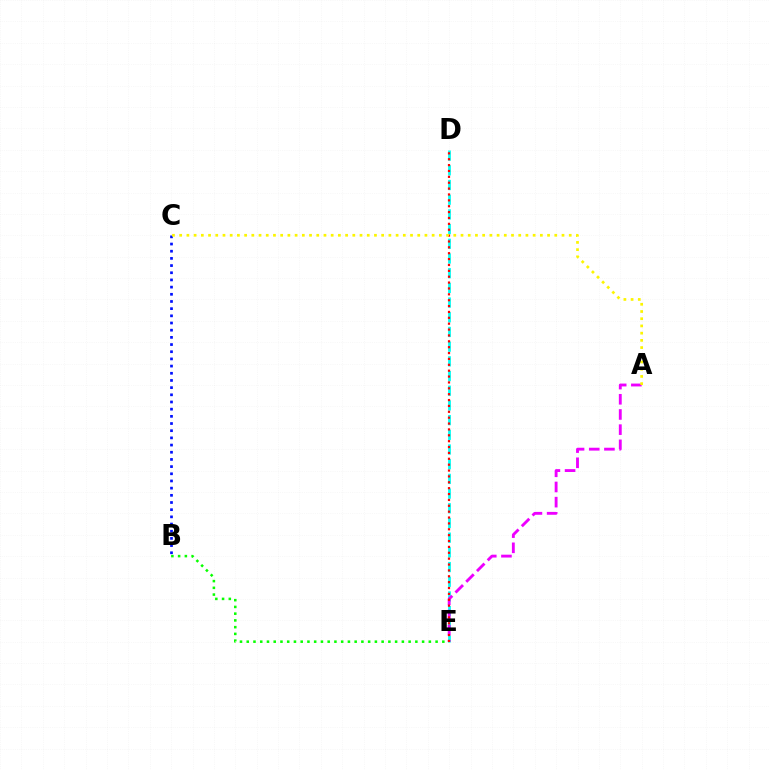{('D', 'E'): [{'color': '#00fff6', 'line_style': 'dashed', 'thickness': 2.0}, {'color': '#ff0000', 'line_style': 'dotted', 'thickness': 1.6}], ('A', 'E'): [{'color': '#ee00ff', 'line_style': 'dashed', 'thickness': 2.06}], ('B', 'E'): [{'color': '#08ff00', 'line_style': 'dotted', 'thickness': 1.83}], ('B', 'C'): [{'color': '#0010ff', 'line_style': 'dotted', 'thickness': 1.95}], ('A', 'C'): [{'color': '#fcf500', 'line_style': 'dotted', 'thickness': 1.96}]}